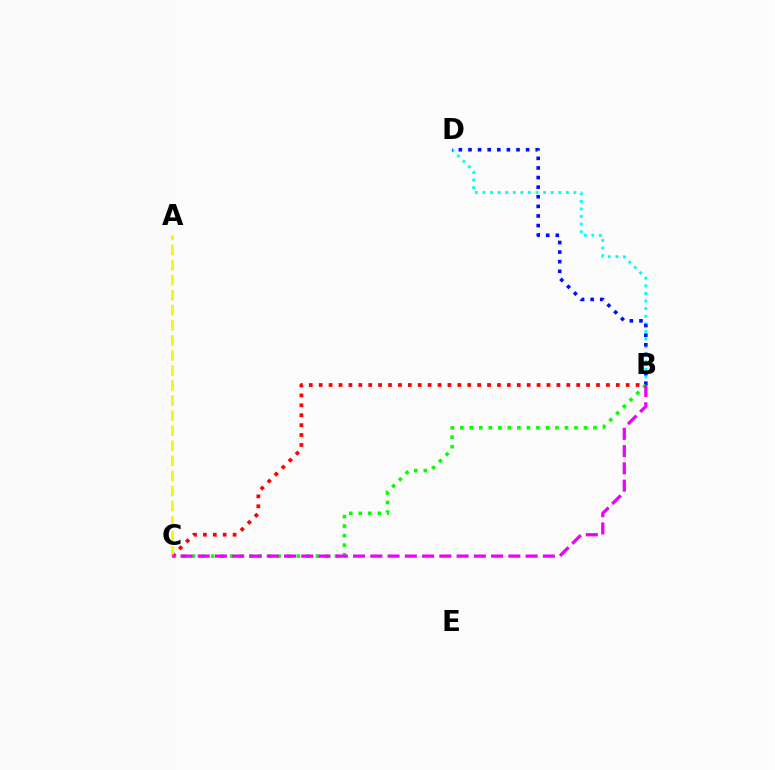{('B', 'D'): [{'color': '#00fff6', 'line_style': 'dotted', 'thickness': 2.06}, {'color': '#0010ff', 'line_style': 'dotted', 'thickness': 2.61}], ('B', 'C'): [{'color': '#08ff00', 'line_style': 'dotted', 'thickness': 2.59}, {'color': '#ff0000', 'line_style': 'dotted', 'thickness': 2.69}, {'color': '#ee00ff', 'line_style': 'dashed', 'thickness': 2.34}], ('A', 'C'): [{'color': '#fcf500', 'line_style': 'dashed', 'thickness': 2.05}]}